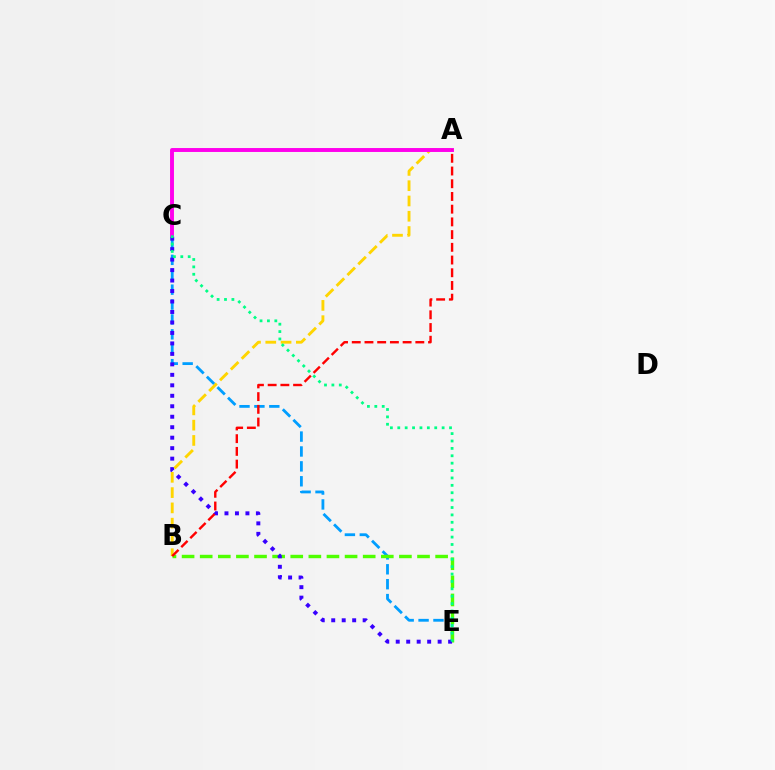{('C', 'E'): [{'color': '#009eff', 'line_style': 'dashed', 'thickness': 2.02}, {'color': '#3700ff', 'line_style': 'dotted', 'thickness': 2.85}, {'color': '#00ff86', 'line_style': 'dotted', 'thickness': 2.01}], ('B', 'E'): [{'color': '#4fff00', 'line_style': 'dashed', 'thickness': 2.46}], ('A', 'B'): [{'color': '#ffd500', 'line_style': 'dashed', 'thickness': 2.08}, {'color': '#ff0000', 'line_style': 'dashed', 'thickness': 1.73}], ('A', 'C'): [{'color': '#ff00ed', 'line_style': 'solid', 'thickness': 2.83}]}